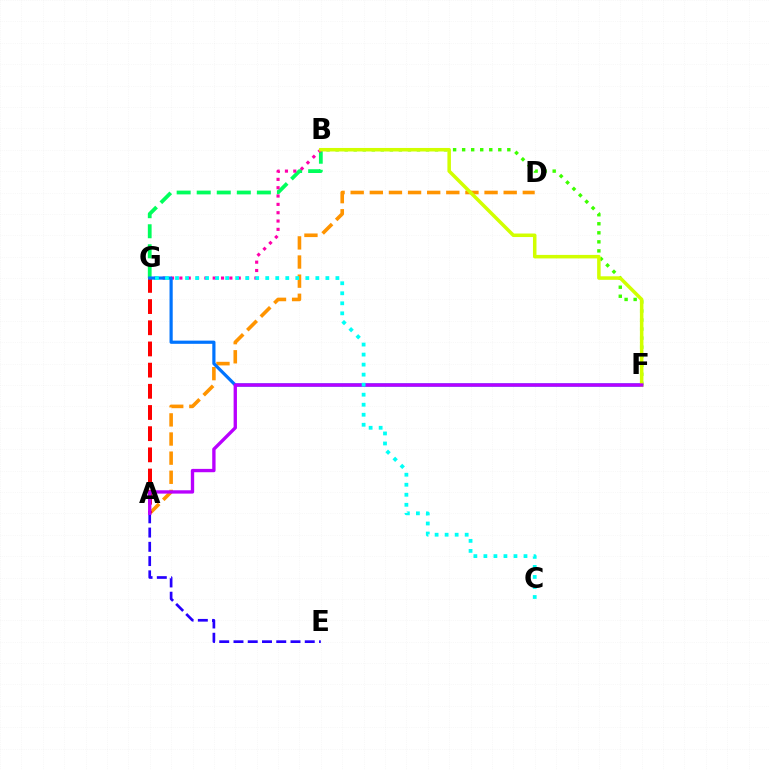{('B', 'G'): [{'color': '#00ff5c', 'line_style': 'dashed', 'thickness': 2.72}, {'color': '#ff00ac', 'line_style': 'dotted', 'thickness': 2.26}], ('A', 'E'): [{'color': '#2500ff', 'line_style': 'dashed', 'thickness': 1.94}], ('B', 'F'): [{'color': '#3dff00', 'line_style': 'dotted', 'thickness': 2.46}, {'color': '#d1ff00', 'line_style': 'solid', 'thickness': 2.53}], ('A', 'D'): [{'color': '#ff9400', 'line_style': 'dashed', 'thickness': 2.6}], ('A', 'G'): [{'color': '#ff0000', 'line_style': 'dashed', 'thickness': 2.88}], ('F', 'G'): [{'color': '#0074ff', 'line_style': 'solid', 'thickness': 2.3}], ('A', 'F'): [{'color': '#b900ff', 'line_style': 'solid', 'thickness': 2.41}], ('C', 'G'): [{'color': '#00fff6', 'line_style': 'dotted', 'thickness': 2.72}]}